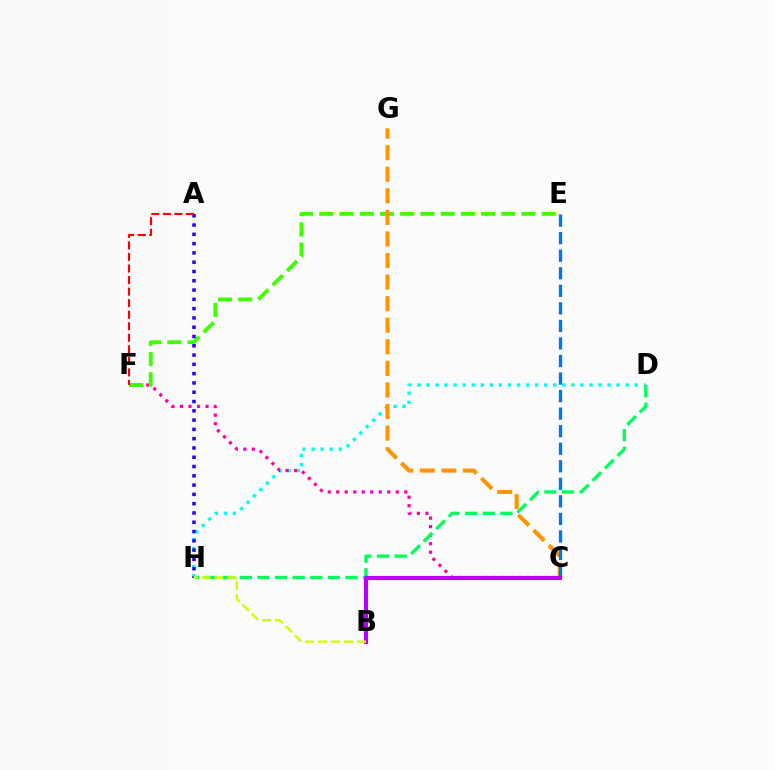{('D', 'H'): [{'color': '#00fff6', 'line_style': 'dotted', 'thickness': 2.46}, {'color': '#00ff5c', 'line_style': 'dashed', 'thickness': 2.39}], ('C', 'F'): [{'color': '#ff00ac', 'line_style': 'dotted', 'thickness': 2.31}], ('E', 'F'): [{'color': '#3dff00', 'line_style': 'dashed', 'thickness': 2.75}], ('A', 'H'): [{'color': '#2500ff', 'line_style': 'dotted', 'thickness': 2.52}], ('A', 'F'): [{'color': '#ff0000', 'line_style': 'dashed', 'thickness': 1.57}], ('C', 'G'): [{'color': '#ff9400', 'line_style': 'dashed', 'thickness': 2.93}], ('C', 'E'): [{'color': '#0074ff', 'line_style': 'dashed', 'thickness': 2.38}], ('B', 'C'): [{'color': '#b900ff', 'line_style': 'solid', 'thickness': 2.98}], ('B', 'H'): [{'color': '#d1ff00', 'line_style': 'dashed', 'thickness': 1.76}]}